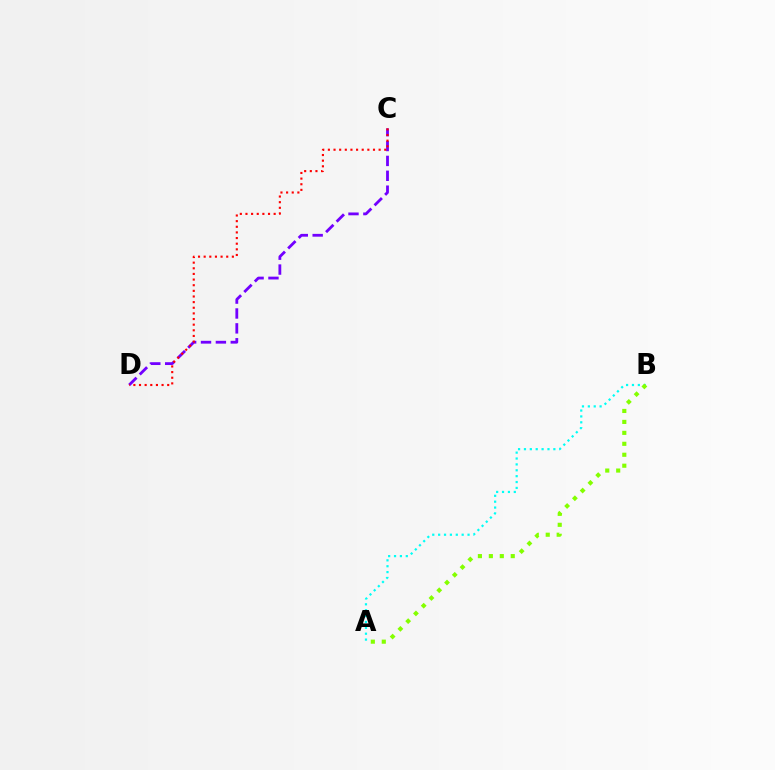{('C', 'D'): [{'color': '#7200ff', 'line_style': 'dashed', 'thickness': 2.02}, {'color': '#ff0000', 'line_style': 'dotted', 'thickness': 1.53}], ('A', 'B'): [{'color': '#00fff6', 'line_style': 'dotted', 'thickness': 1.6}, {'color': '#84ff00', 'line_style': 'dotted', 'thickness': 2.98}]}